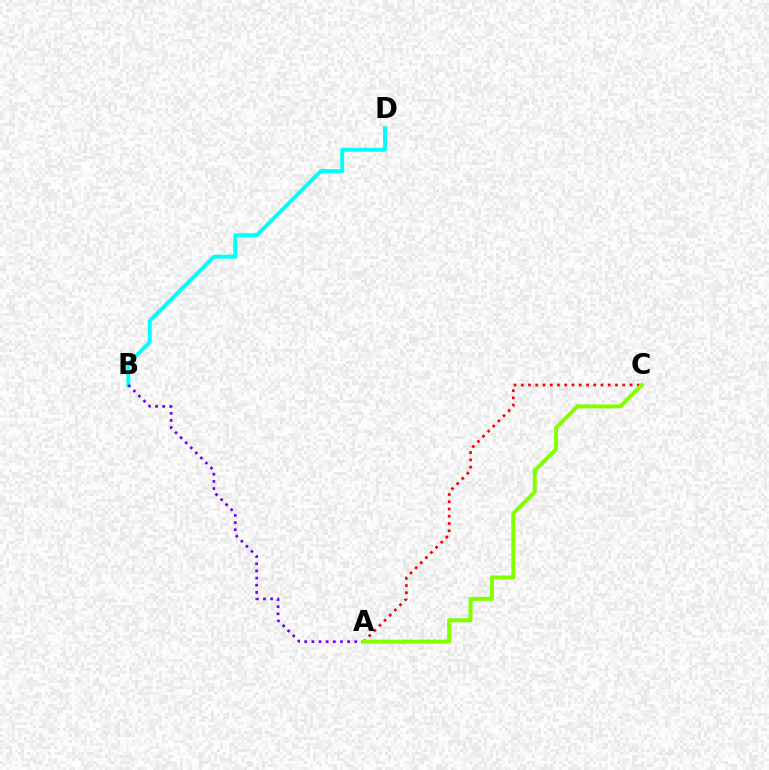{('B', 'D'): [{'color': '#00fff6', 'line_style': 'solid', 'thickness': 2.82}], ('A', 'C'): [{'color': '#ff0000', 'line_style': 'dotted', 'thickness': 1.97}, {'color': '#84ff00', 'line_style': 'solid', 'thickness': 2.88}], ('A', 'B'): [{'color': '#7200ff', 'line_style': 'dotted', 'thickness': 1.94}]}